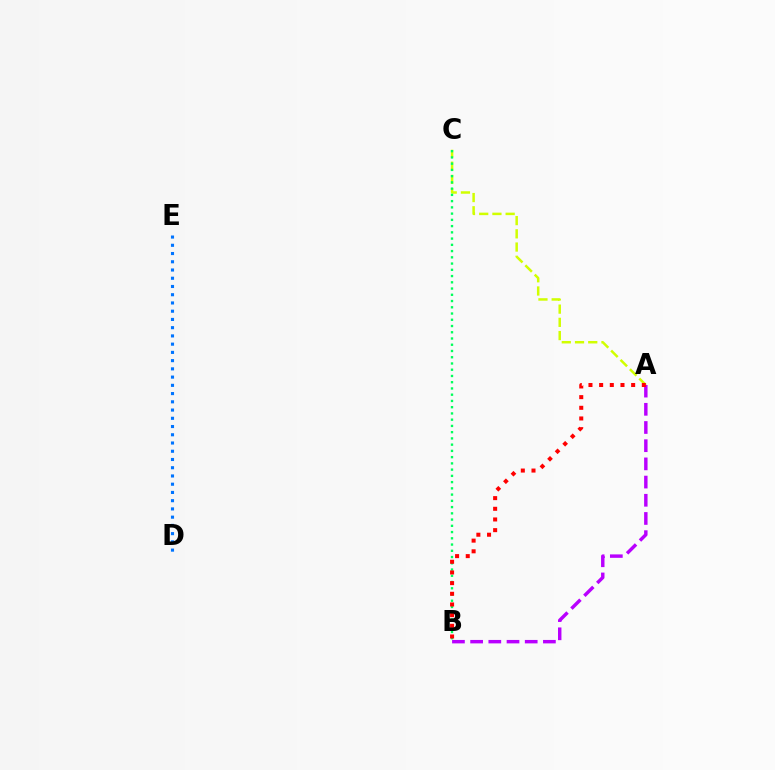{('D', 'E'): [{'color': '#0074ff', 'line_style': 'dotted', 'thickness': 2.24}], ('A', 'C'): [{'color': '#d1ff00', 'line_style': 'dashed', 'thickness': 1.8}], ('B', 'C'): [{'color': '#00ff5c', 'line_style': 'dotted', 'thickness': 1.7}], ('A', 'B'): [{'color': '#b900ff', 'line_style': 'dashed', 'thickness': 2.47}, {'color': '#ff0000', 'line_style': 'dotted', 'thickness': 2.9}]}